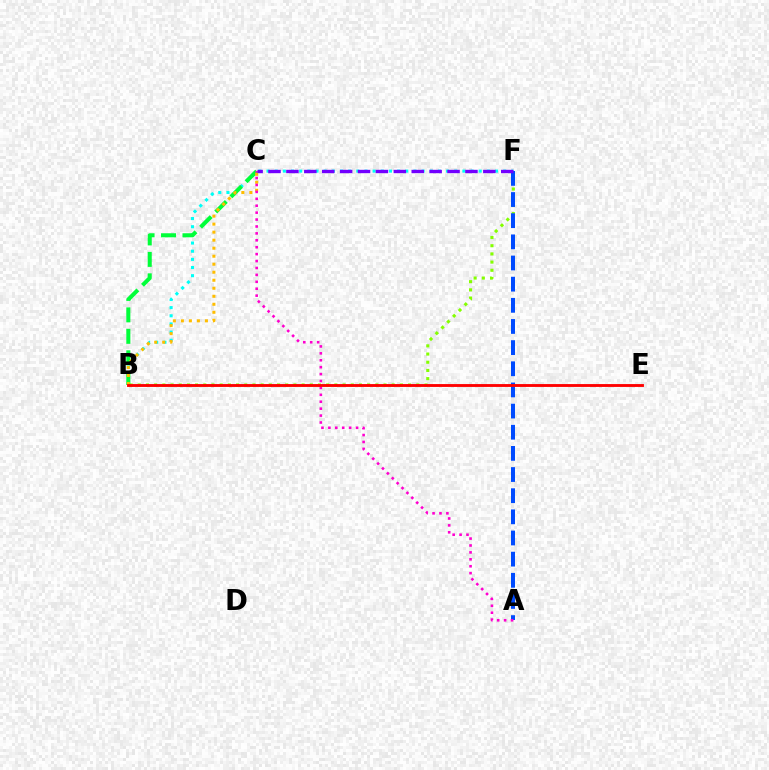{('B', 'F'): [{'color': '#84ff00', 'line_style': 'dotted', 'thickness': 2.23}, {'color': '#00fff6', 'line_style': 'dotted', 'thickness': 2.22}], ('B', 'C'): [{'color': '#00ff39', 'line_style': 'dashed', 'thickness': 2.91}, {'color': '#ffbd00', 'line_style': 'dotted', 'thickness': 2.18}], ('A', 'F'): [{'color': '#004bff', 'line_style': 'dashed', 'thickness': 2.87}], ('A', 'C'): [{'color': '#ff00cf', 'line_style': 'dotted', 'thickness': 1.88}], ('C', 'F'): [{'color': '#7200ff', 'line_style': 'dashed', 'thickness': 2.43}], ('B', 'E'): [{'color': '#ff0000', 'line_style': 'solid', 'thickness': 2.06}]}